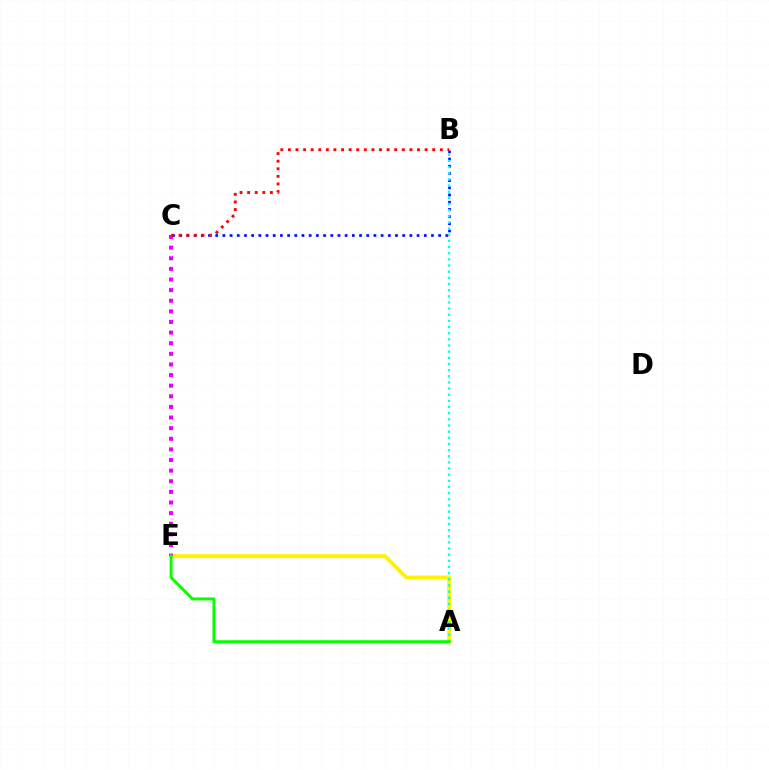{('B', 'C'): [{'color': '#0010ff', 'line_style': 'dotted', 'thickness': 1.95}, {'color': '#ff0000', 'line_style': 'dotted', 'thickness': 2.06}], ('A', 'E'): [{'color': '#fcf500', 'line_style': 'solid', 'thickness': 2.81}, {'color': '#08ff00', 'line_style': 'solid', 'thickness': 2.1}], ('A', 'B'): [{'color': '#00fff6', 'line_style': 'dotted', 'thickness': 1.67}], ('C', 'E'): [{'color': '#ee00ff', 'line_style': 'dotted', 'thickness': 2.89}]}